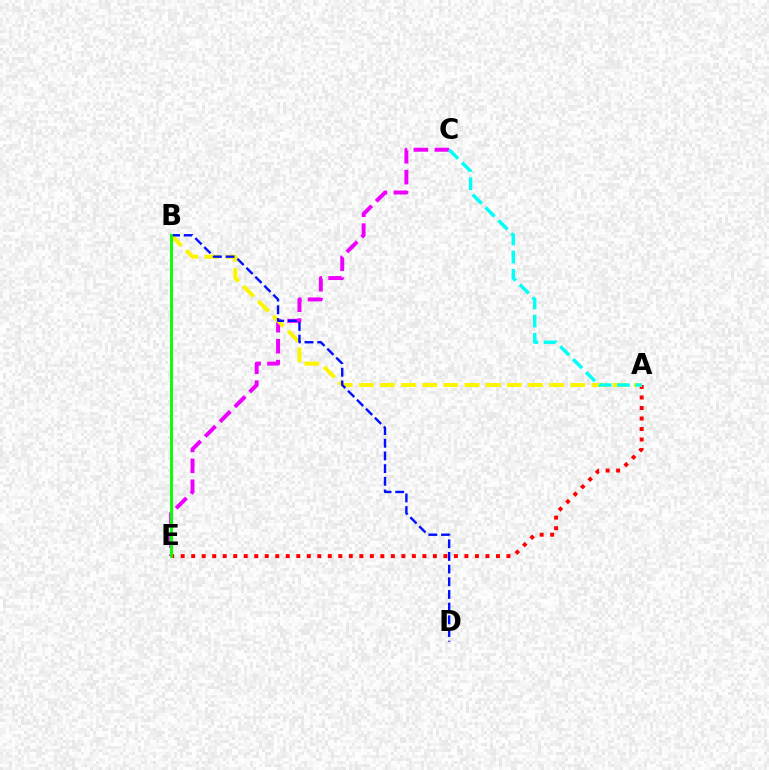{('C', 'E'): [{'color': '#ee00ff', 'line_style': 'dashed', 'thickness': 2.85}], ('A', 'E'): [{'color': '#ff0000', 'line_style': 'dotted', 'thickness': 2.86}], ('A', 'B'): [{'color': '#fcf500', 'line_style': 'dashed', 'thickness': 2.87}], ('A', 'C'): [{'color': '#00fff6', 'line_style': 'dashed', 'thickness': 2.48}], ('B', 'D'): [{'color': '#0010ff', 'line_style': 'dashed', 'thickness': 1.72}], ('B', 'E'): [{'color': '#08ff00', 'line_style': 'solid', 'thickness': 2.09}]}